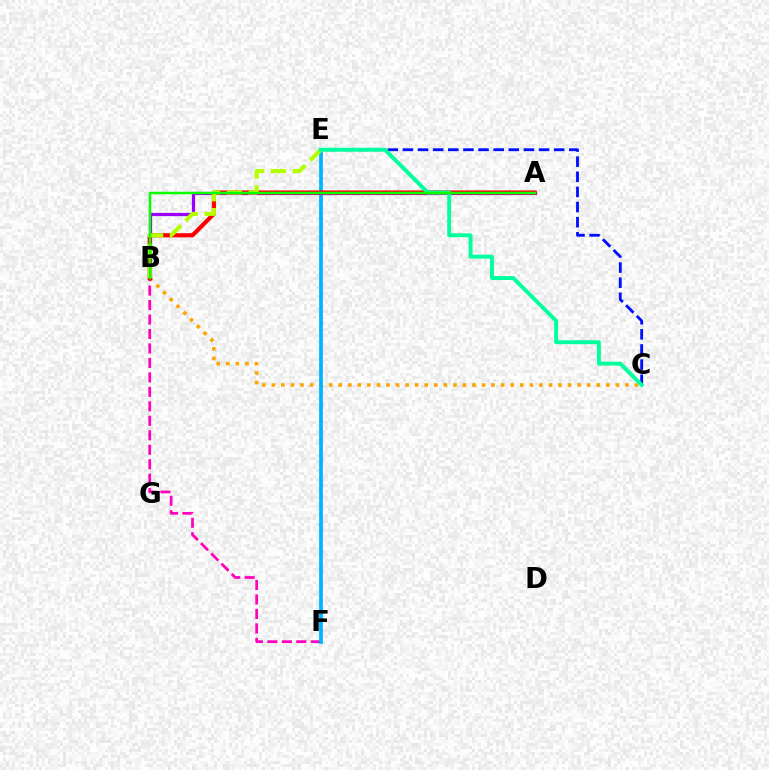{('B', 'C'): [{'color': '#ffa500', 'line_style': 'dotted', 'thickness': 2.6}], ('B', 'F'): [{'color': '#ff00bd', 'line_style': 'dashed', 'thickness': 1.97}], ('E', 'F'): [{'color': '#00b5ff', 'line_style': 'solid', 'thickness': 2.7}], ('A', 'B'): [{'color': '#9b00ff', 'line_style': 'solid', 'thickness': 2.32}, {'color': '#ff0000', 'line_style': 'solid', 'thickness': 3.0}, {'color': '#08ff00', 'line_style': 'solid', 'thickness': 1.78}], ('C', 'E'): [{'color': '#0010ff', 'line_style': 'dashed', 'thickness': 2.06}, {'color': '#00ff9d', 'line_style': 'solid', 'thickness': 2.82}], ('B', 'E'): [{'color': '#b3ff00', 'line_style': 'dashed', 'thickness': 2.96}]}